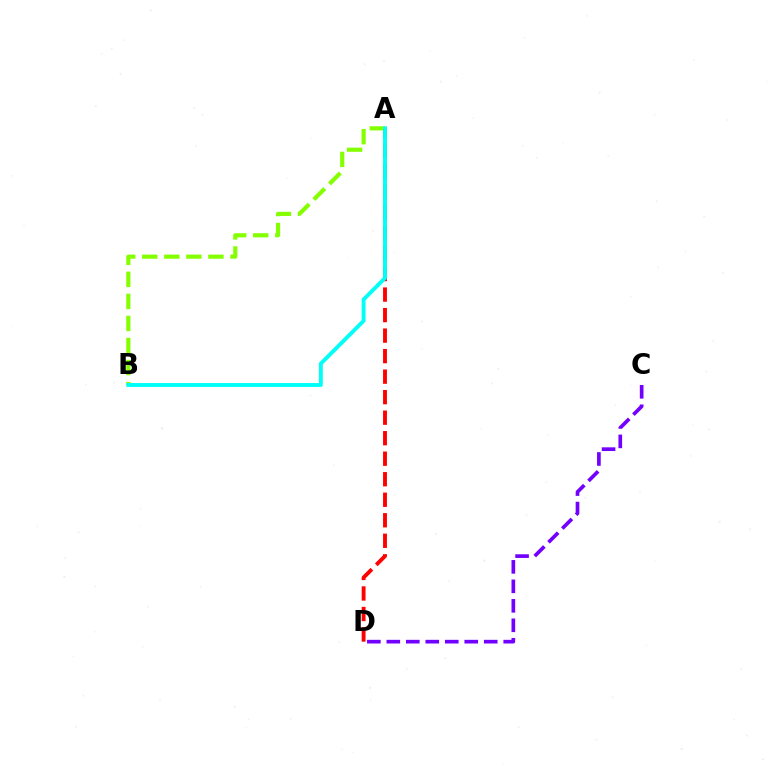{('A', 'B'): [{'color': '#84ff00', 'line_style': 'dashed', 'thickness': 3.0}, {'color': '#00fff6', 'line_style': 'solid', 'thickness': 2.8}], ('A', 'D'): [{'color': '#ff0000', 'line_style': 'dashed', 'thickness': 2.79}], ('C', 'D'): [{'color': '#7200ff', 'line_style': 'dashed', 'thickness': 2.65}]}